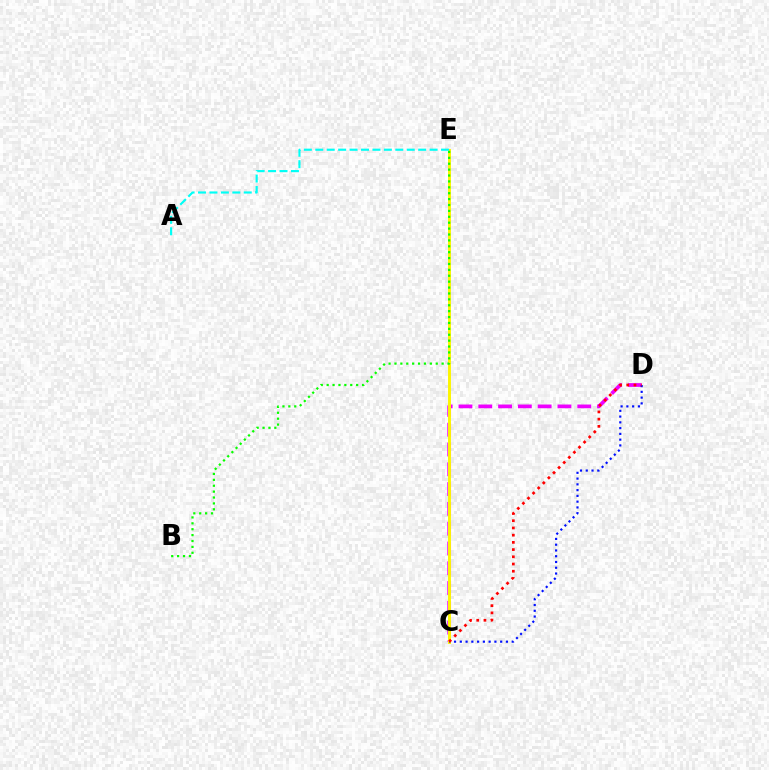{('C', 'D'): [{'color': '#ee00ff', 'line_style': 'dashed', 'thickness': 2.69}, {'color': '#0010ff', 'line_style': 'dotted', 'thickness': 1.57}, {'color': '#ff0000', 'line_style': 'dotted', 'thickness': 1.96}], ('C', 'E'): [{'color': '#fcf500', 'line_style': 'solid', 'thickness': 2.11}], ('B', 'E'): [{'color': '#08ff00', 'line_style': 'dotted', 'thickness': 1.6}], ('A', 'E'): [{'color': '#00fff6', 'line_style': 'dashed', 'thickness': 1.55}]}